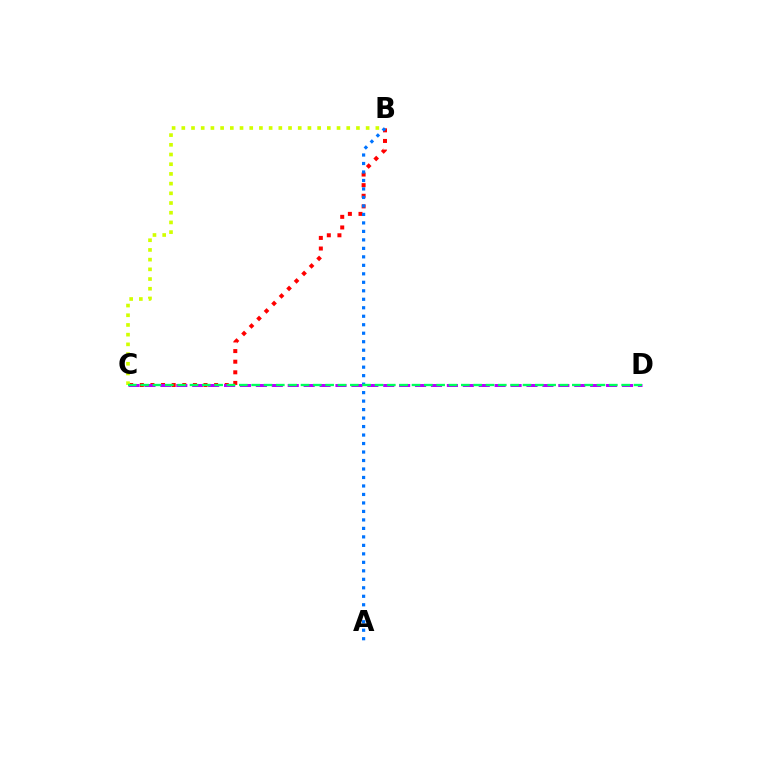{('B', 'C'): [{'color': '#ff0000', 'line_style': 'dotted', 'thickness': 2.88}, {'color': '#d1ff00', 'line_style': 'dotted', 'thickness': 2.64}], ('A', 'B'): [{'color': '#0074ff', 'line_style': 'dotted', 'thickness': 2.31}], ('C', 'D'): [{'color': '#b900ff', 'line_style': 'dashed', 'thickness': 2.16}, {'color': '#00ff5c', 'line_style': 'dashed', 'thickness': 1.68}]}